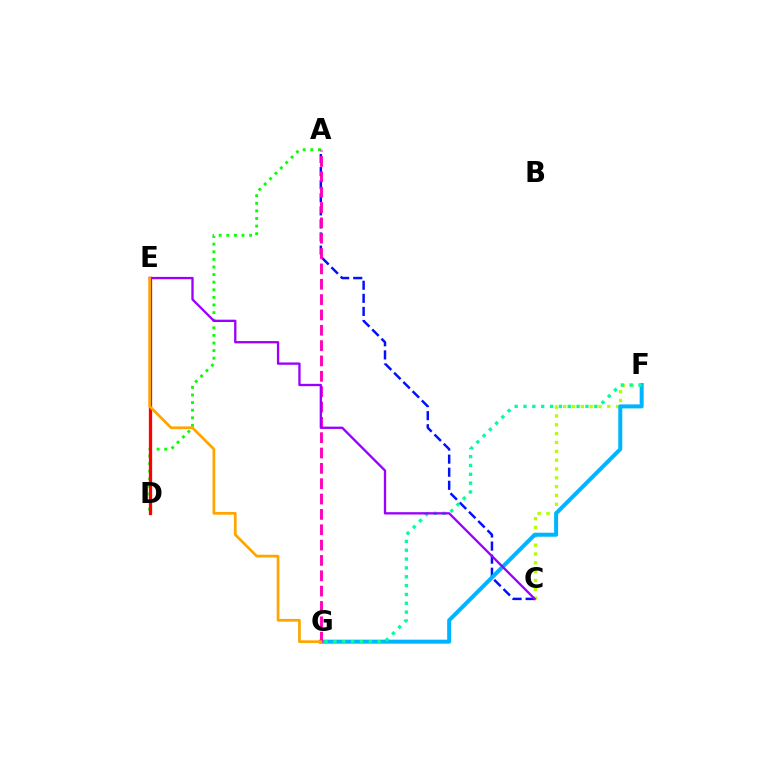{('A', 'D'): [{'color': '#08ff00', 'line_style': 'dotted', 'thickness': 2.07}], ('D', 'E'): [{'color': '#ff0000', 'line_style': 'solid', 'thickness': 2.37}], ('A', 'C'): [{'color': '#0010ff', 'line_style': 'dashed', 'thickness': 1.78}], ('C', 'F'): [{'color': '#b3ff00', 'line_style': 'dotted', 'thickness': 2.4}], ('F', 'G'): [{'color': '#00b5ff', 'line_style': 'solid', 'thickness': 2.88}, {'color': '#00ff9d', 'line_style': 'dotted', 'thickness': 2.4}], ('A', 'G'): [{'color': '#ff00bd', 'line_style': 'dashed', 'thickness': 2.08}], ('C', 'E'): [{'color': '#9b00ff', 'line_style': 'solid', 'thickness': 1.67}], ('E', 'G'): [{'color': '#ffa500', 'line_style': 'solid', 'thickness': 1.96}]}